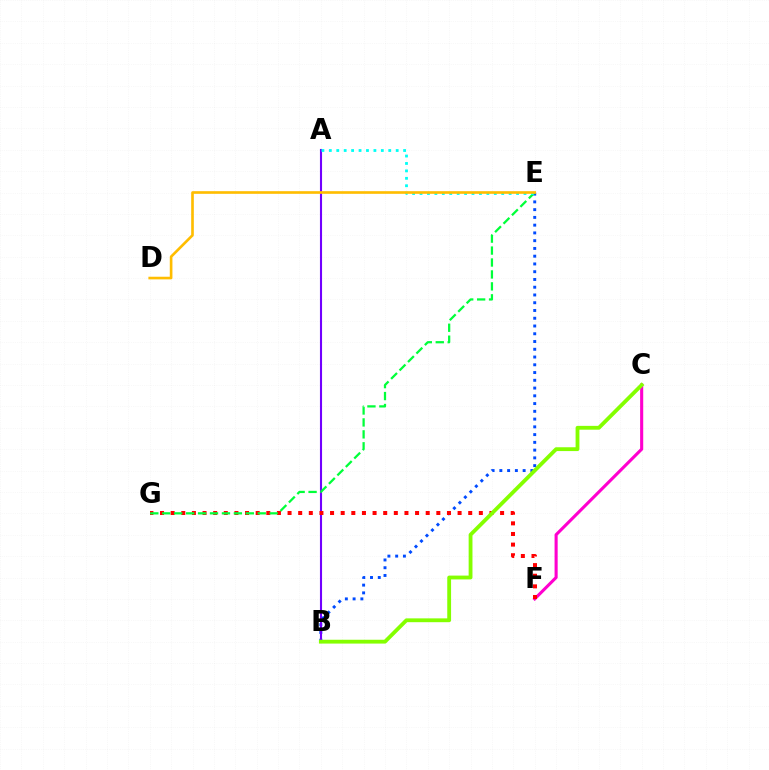{('B', 'E'): [{'color': '#004bff', 'line_style': 'dotted', 'thickness': 2.11}], ('C', 'F'): [{'color': '#ff00cf', 'line_style': 'solid', 'thickness': 2.23}], ('A', 'B'): [{'color': '#7200ff', 'line_style': 'solid', 'thickness': 1.51}], ('F', 'G'): [{'color': '#ff0000', 'line_style': 'dotted', 'thickness': 2.89}], ('E', 'G'): [{'color': '#00ff39', 'line_style': 'dashed', 'thickness': 1.62}], ('A', 'E'): [{'color': '#00fff6', 'line_style': 'dotted', 'thickness': 2.02}], ('D', 'E'): [{'color': '#ffbd00', 'line_style': 'solid', 'thickness': 1.9}], ('B', 'C'): [{'color': '#84ff00', 'line_style': 'solid', 'thickness': 2.75}]}